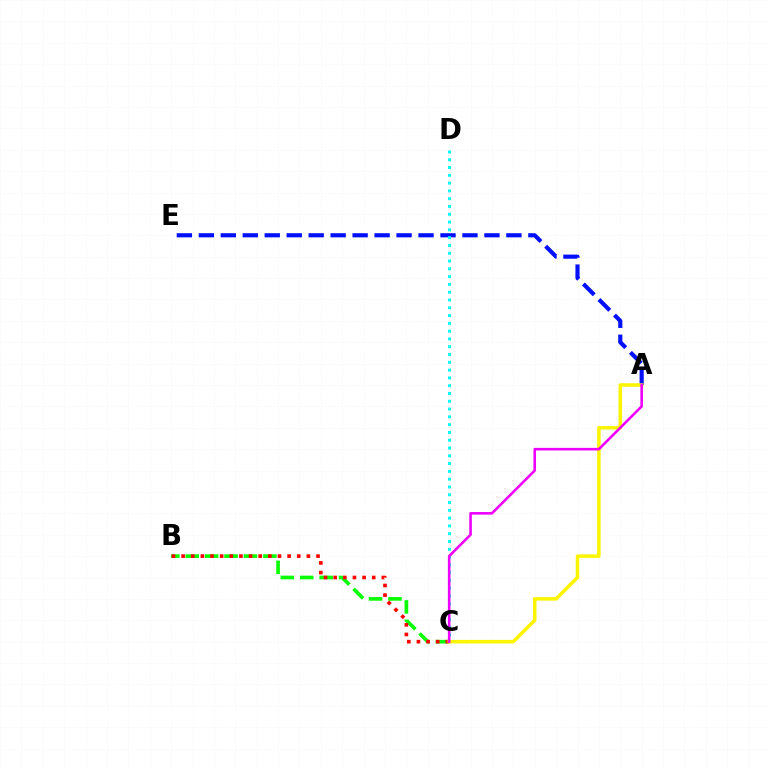{('B', 'C'): [{'color': '#08ff00', 'line_style': 'dashed', 'thickness': 2.64}, {'color': '#ff0000', 'line_style': 'dotted', 'thickness': 2.62}], ('A', 'E'): [{'color': '#0010ff', 'line_style': 'dashed', 'thickness': 2.98}], ('C', 'D'): [{'color': '#00fff6', 'line_style': 'dotted', 'thickness': 2.12}], ('A', 'C'): [{'color': '#fcf500', 'line_style': 'solid', 'thickness': 2.53}, {'color': '#ee00ff', 'line_style': 'solid', 'thickness': 1.87}]}